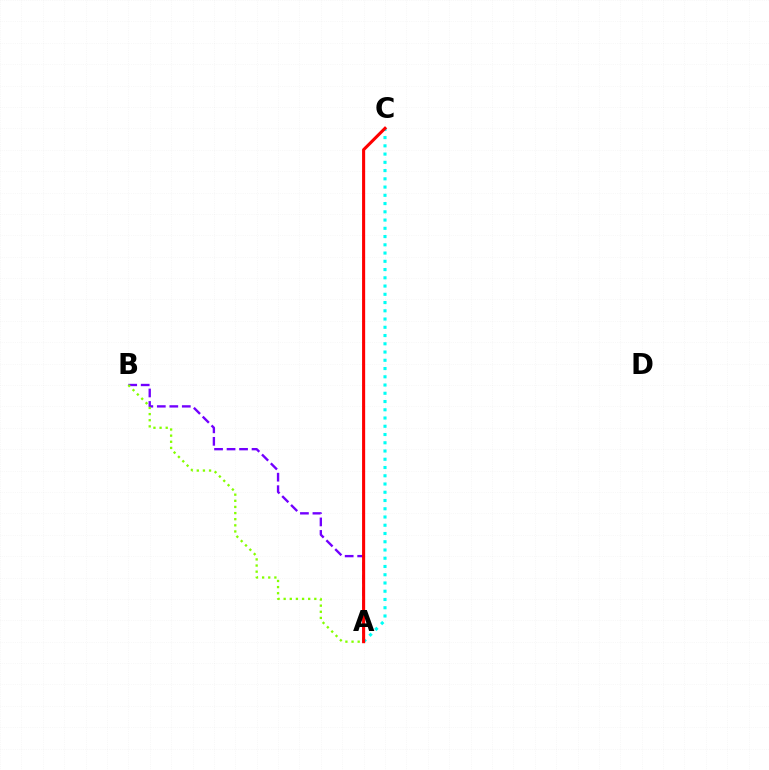{('A', 'B'): [{'color': '#7200ff', 'line_style': 'dashed', 'thickness': 1.7}, {'color': '#84ff00', 'line_style': 'dotted', 'thickness': 1.67}], ('A', 'C'): [{'color': '#00fff6', 'line_style': 'dotted', 'thickness': 2.24}, {'color': '#ff0000', 'line_style': 'solid', 'thickness': 2.22}]}